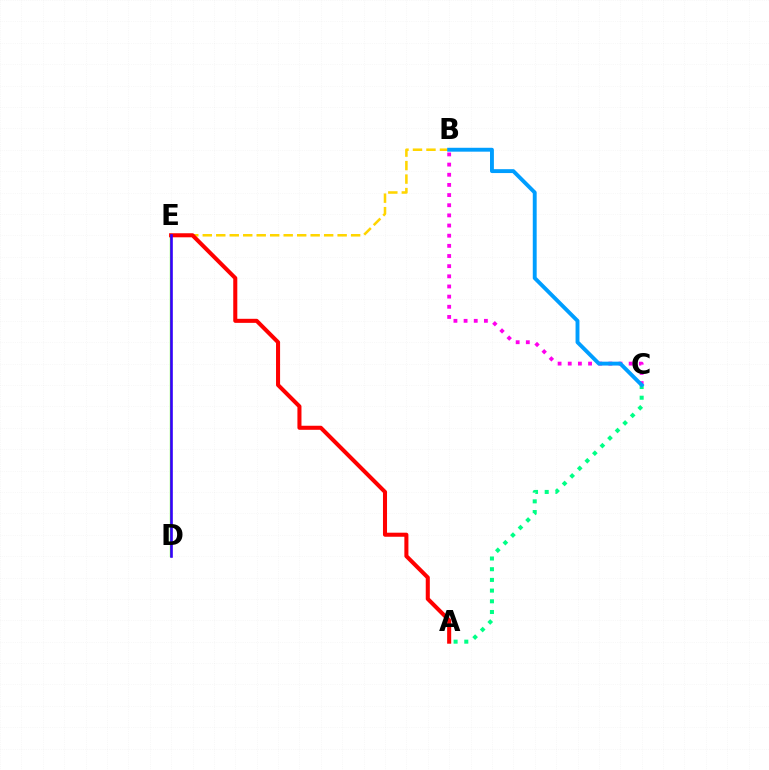{('B', 'C'): [{'color': '#ff00ed', 'line_style': 'dotted', 'thickness': 2.76}, {'color': '#009eff', 'line_style': 'solid', 'thickness': 2.8}], ('B', 'E'): [{'color': '#ffd500', 'line_style': 'dashed', 'thickness': 1.83}], ('D', 'E'): [{'color': '#4fff00', 'line_style': 'solid', 'thickness': 1.66}, {'color': '#3700ff', 'line_style': 'solid', 'thickness': 1.88}], ('A', 'E'): [{'color': '#ff0000', 'line_style': 'solid', 'thickness': 2.92}], ('A', 'C'): [{'color': '#00ff86', 'line_style': 'dotted', 'thickness': 2.91}]}